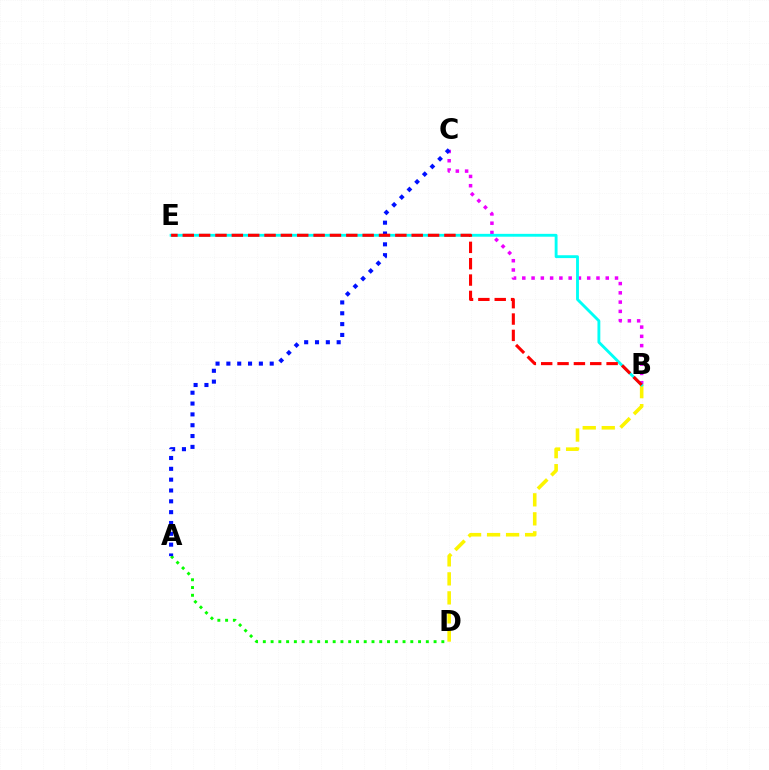{('B', 'D'): [{'color': '#fcf500', 'line_style': 'dashed', 'thickness': 2.58}], ('B', 'C'): [{'color': '#ee00ff', 'line_style': 'dotted', 'thickness': 2.52}], ('B', 'E'): [{'color': '#00fff6', 'line_style': 'solid', 'thickness': 2.06}, {'color': '#ff0000', 'line_style': 'dashed', 'thickness': 2.22}], ('A', 'D'): [{'color': '#08ff00', 'line_style': 'dotted', 'thickness': 2.11}], ('A', 'C'): [{'color': '#0010ff', 'line_style': 'dotted', 'thickness': 2.94}]}